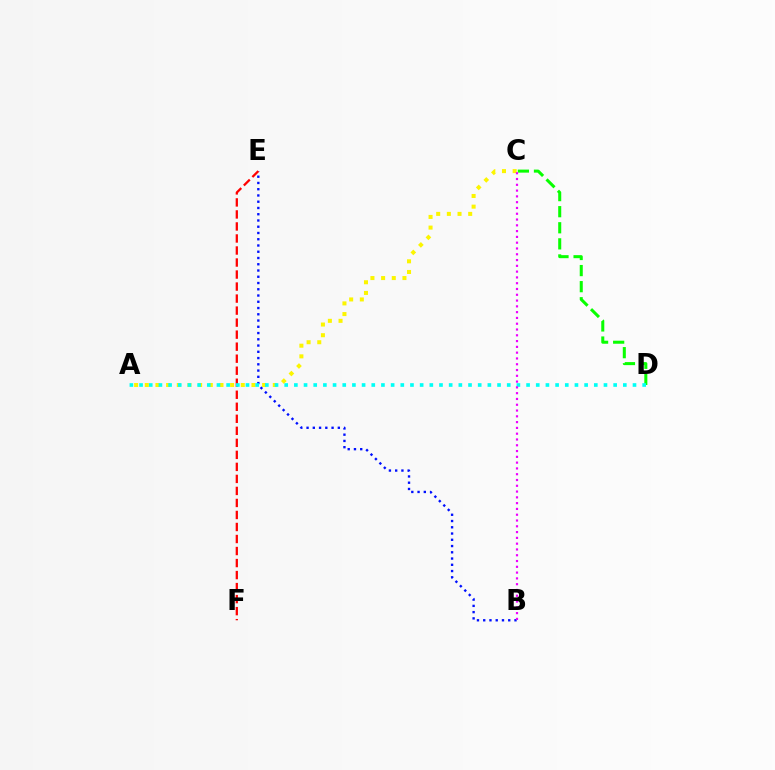{('C', 'D'): [{'color': '#08ff00', 'line_style': 'dashed', 'thickness': 2.18}], ('B', 'E'): [{'color': '#0010ff', 'line_style': 'dotted', 'thickness': 1.7}], ('A', 'C'): [{'color': '#fcf500', 'line_style': 'dotted', 'thickness': 2.9}], ('E', 'F'): [{'color': '#ff0000', 'line_style': 'dashed', 'thickness': 1.63}], ('A', 'D'): [{'color': '#00fff6', 'line_style': 'dotted', 'thickness': 2.63}], ('B', 'C'): [{'color': '#ee00ff', 'line_style': 'dotted', 'thickness': 1.57}]}